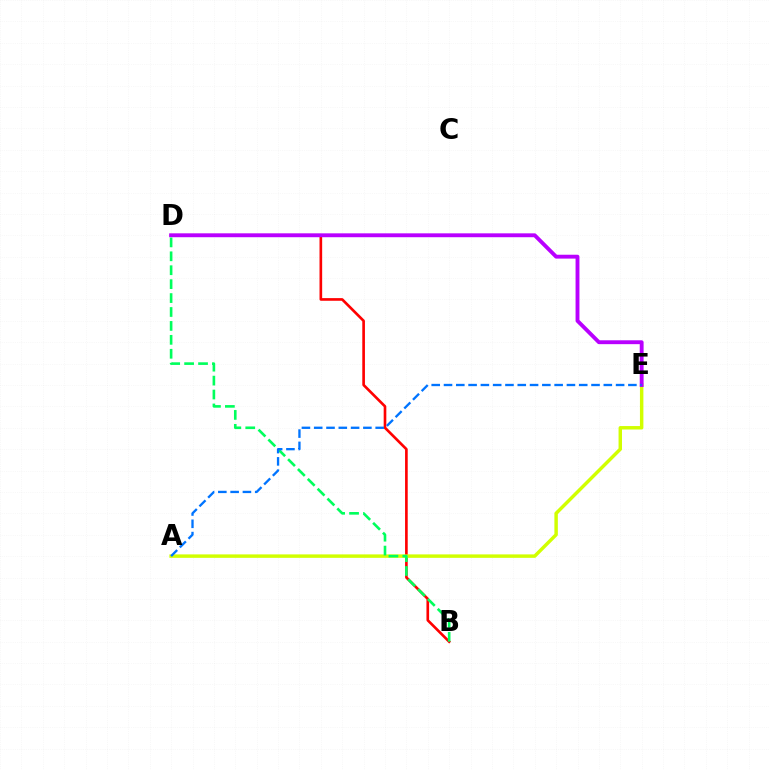{('B', 'D'): [{'color': '#ff0000', 'line_style': 'solid', 'thickness': 1.91}, {'color': '#00ff5c', 'line_style': 'dashed', 'thickness': 1.89}], ('A', 'E'): [{'color': '#d1ff00', 'line_style': 'solid', 'thickness': 2.48}, {'color': '#0074ff', 'line_style': 'dashed', 'thickness': 1.67}], ('D', 'E'): [{'color': '#b900ff', 'line_style': 'solid', 'thickness': 2.79}]}